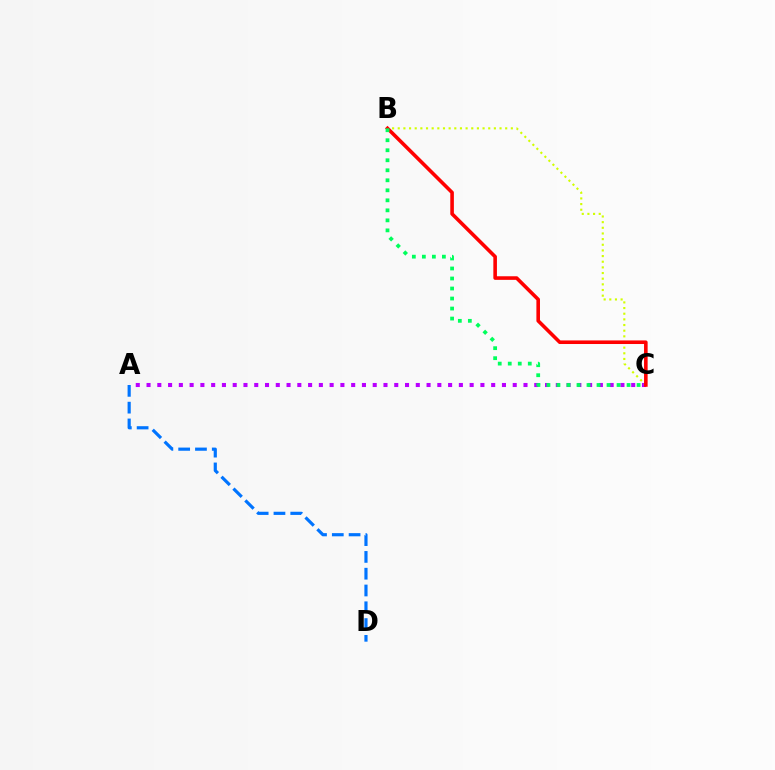{('A', 'C'): [{'color': '#b900ff', 'line_style': 'dotted', 'thickness': 2.93}], ('A', 'D'): [{'color': '#0074ff', 'line_style': 'dashed', 'thickness': 2.28}], ('B', 'C'): [{'color': '#d1ff00', 'line_style': 'dotted', 'thickness': 1.54}, {'color': '#ff0000', 'line_style': 'solid', 'thickness': 2.58}, {'color': '#00ff5c', 'line_style': 'dotted', 'thickness': 2.72}]}